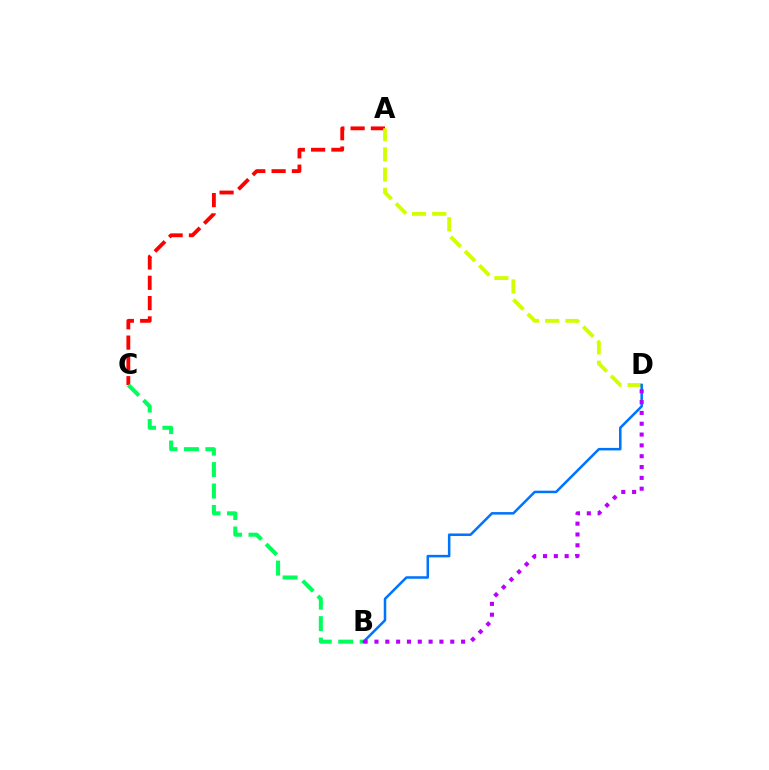{('A', 'C'): [{'color': '#ff0000', 'line_style': 'dashed', 'thickness': 2.76}], ('A', 'D'): [{'color': '#d1ff00', 'line_style': 'dashed', 'thickness': 2.75}], ('B', 'C'): [{'color': '#00ff5c', 'line_style': 'dashed', 'thickness': 2.91}], ('B', 'D'): [{'color': '#0074ff', 'line_style': 'solid', 'thickness': 1.82}, {'color': '#b900ff', 'line_style': 'dotted', 'thickness': 2.94}]}